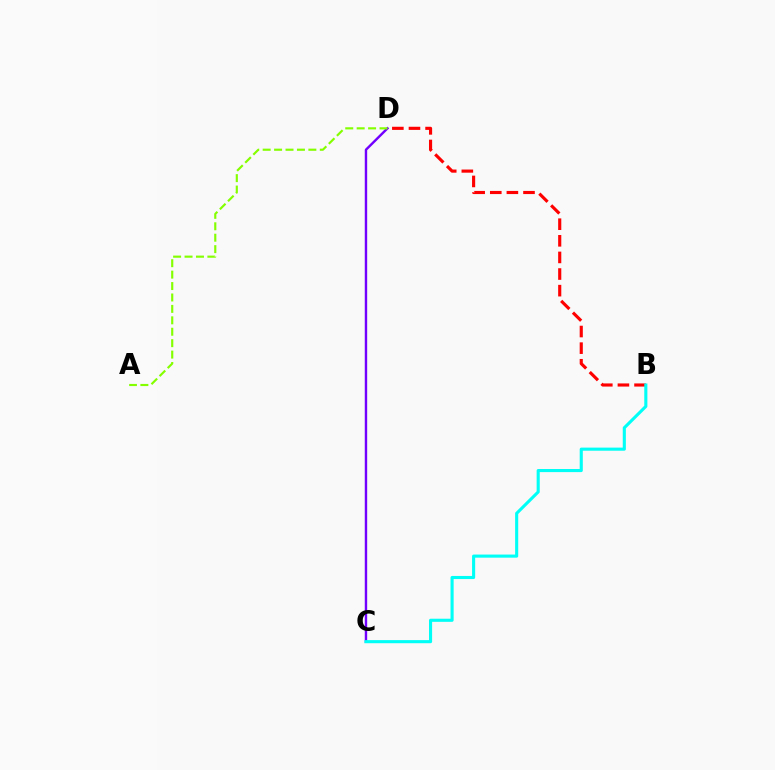{('C', 'D'): [{'color': '#7200ff', 'line_style': 'solid', 'thickness': 1.73}], ('B', 'D'): [{'color': '#ff0000', 'line_style': 'dashed', 'thickness': 2.26}], ('A', 'D'): [{'color': '#84ff00', 'line_style': 'dashed', 'thickness': 1.55}], ('B', 'C'): [{'color': '#00fff6', 'line_style': 'solid', 'thickness': 2.23}]}